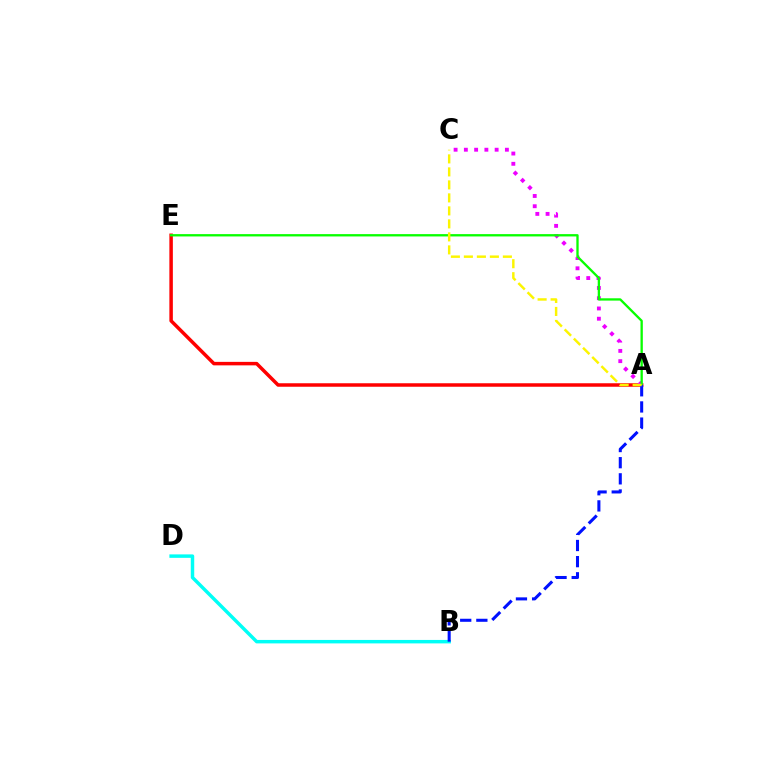{('A', 'E'): [{'color': '#ff0000', 'line_style': 'solid', 'thickness': 2.51}, {'color': '#08ff00', 'line_style': 'solid', 'thickness': 1.67}], ('B', 'D'): [{'color': '#00fff6', 'line_style': 'solid', 'thickness': 2.49}], ('A', 'C'): [{'color': '#ee00ff', 'line_style': 'dotted', 'thickness': 2.79}, {'color': '#fcf500', 'line_style': 'dashed', 'thickness': 1.77}], ('A', 'B'): [{'color': '#0010ff', 'line_style': 'dashed', 'thickness': 2.19}]}